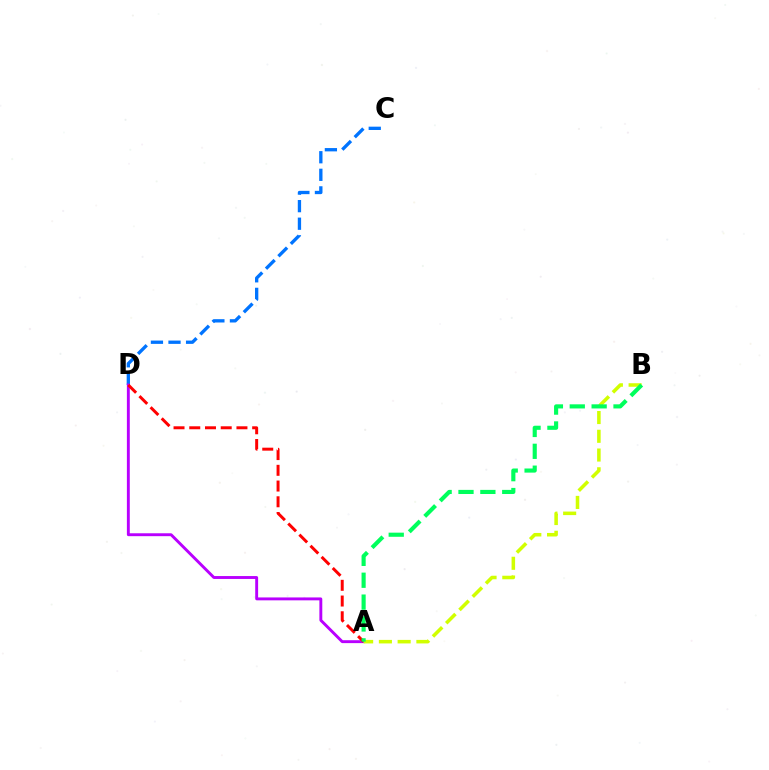{('C', 'D'): [{'color': '#0074ff', 'line_style': 'dashed', 'thickness': 2.39}], ('A', 'D'): [{'color': '#b900ff', 'line_style': 'solid', 'thickness': 2.09}, {'color': '#ff0000', 'line_style': 'dashed', 'thickness': 2.14}], ('A', 'B'): [{'color': '#d1ff00', 'line_style': 'dashed', 'thickness': 2.55}, {'color': '#00ff5c', 'line_style': 'dashed', 'thickness': 2.97}]}